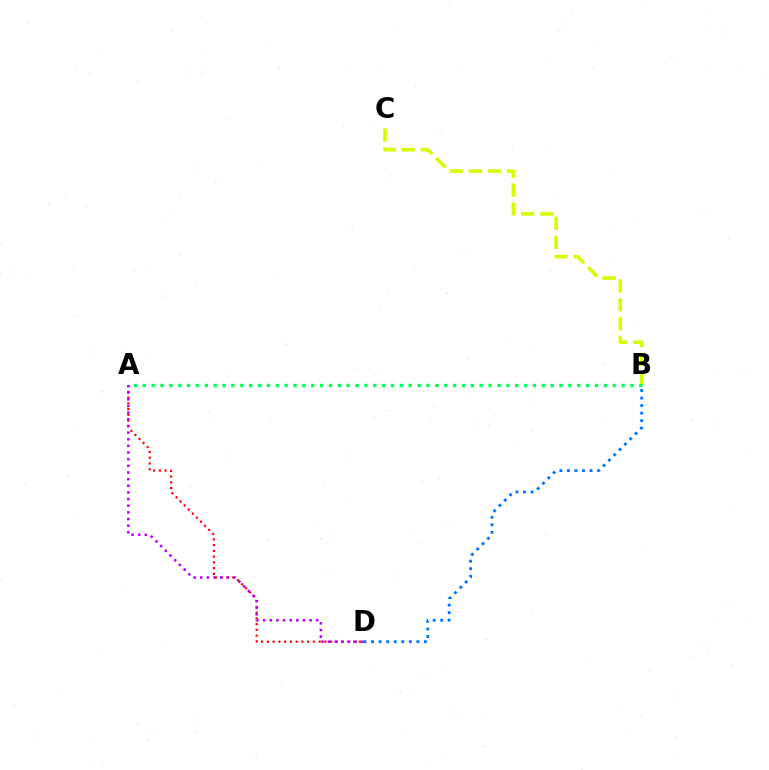{('B', 'C'): [{'color': '#d1ff00', 'line_style': 'dashed', 'thickness': 2.58}], ('A', 'D'): [{'color': '#ff0000', 'line_style': 'dotted', 'thickness': 1.56}, {'color': '#b900ff', 'line_style': 'dotted', 'thickness': 1.81}], ('B', 'D'): [{'color': '#0074ff', 'line_style': 'dotted', 'thickness': 2.05}], ('A', 'B'): [{'color': '#00ff5c', 'line_style': 'dotted', 'thickness': 2.41}]}